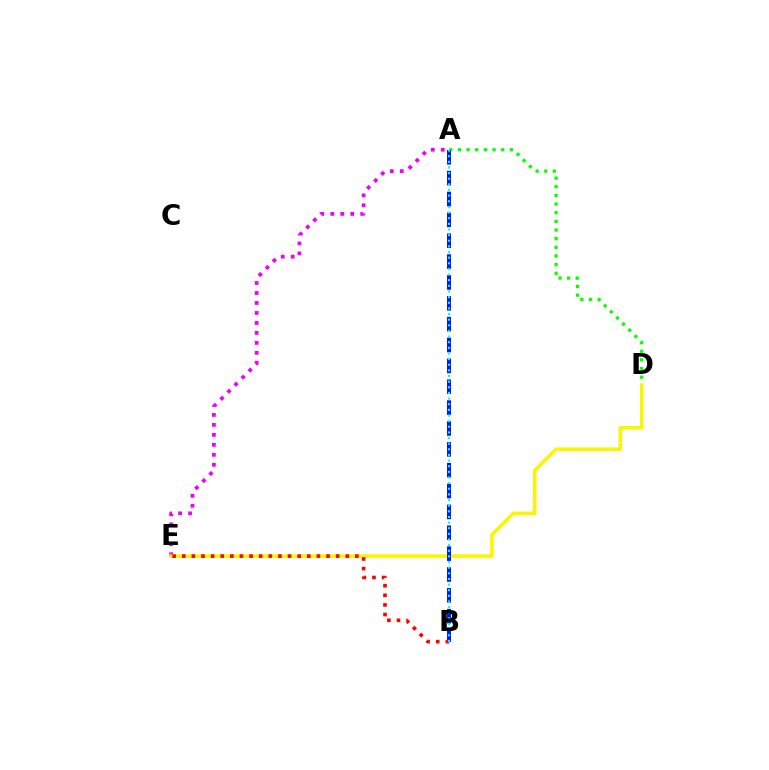{('A', 'D'): [{'color': '#08ff00', 'line_style': 'dotted', 'thickness': 2.35}], ('A', 'E'): [{'color': '#ee00ff', 'line_style': 'dotted', 'thickness': 2.71}], ('D', 'E'): [{'color': '#fcf500', 'line_style': 'solid', 'thickness': 2.57}], ('A', 'B'): [{'color': '#0010ff', 'line_style': 'dashed', 'thickness': 2.83}, {'color': '#00fff6', 'line_style': 'dotted', 'thickness': 1.53}], ('B', 'E'): [{'color': '#ff0000', 'line_style': 'dotted', 'thickness': 2.61}]}